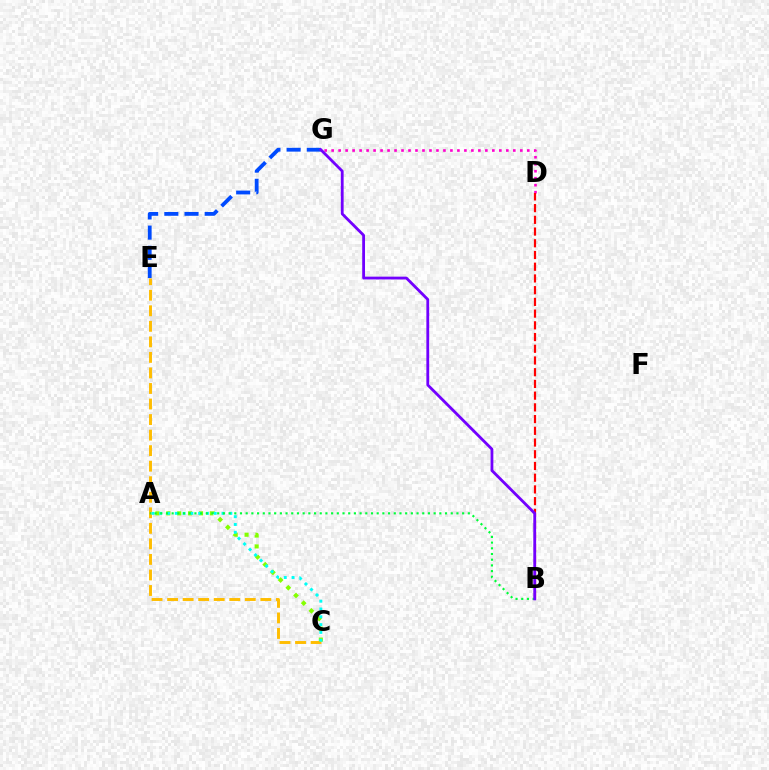{('A', 'C'): [{'color': '#84ff00', 'line_style': 'dotted', 'thickness': 2.96}, {'color': '#00fff6', 'line_style': 'dotted', 'thickness': 2.12}], ('D', 'G'): [{'color': '#ff00cf', 'line_style': 'dotted', 'thickness': 1.9}], ('C', 'E'): [{'color': '#ffbd00', 'line_style': 'dashed', 'thickness': 2.11}], ('B', 'D'): [{'color': '#ff0000', 'line_style': 'dashed', 'thickness': 1.59}], ('E', 'G'): [{'color': '#004bff', 'line_style': 'dashed', 'thickness': 2.74}], ('A', 'B'): [{'color': '#00ff39', 'line_style': 'dotted', 'thickness': 1.55}], ('B', 'G'): [{'color': '#7200ff', 'line_style': 'solid', 'thickness': 2.02}]}